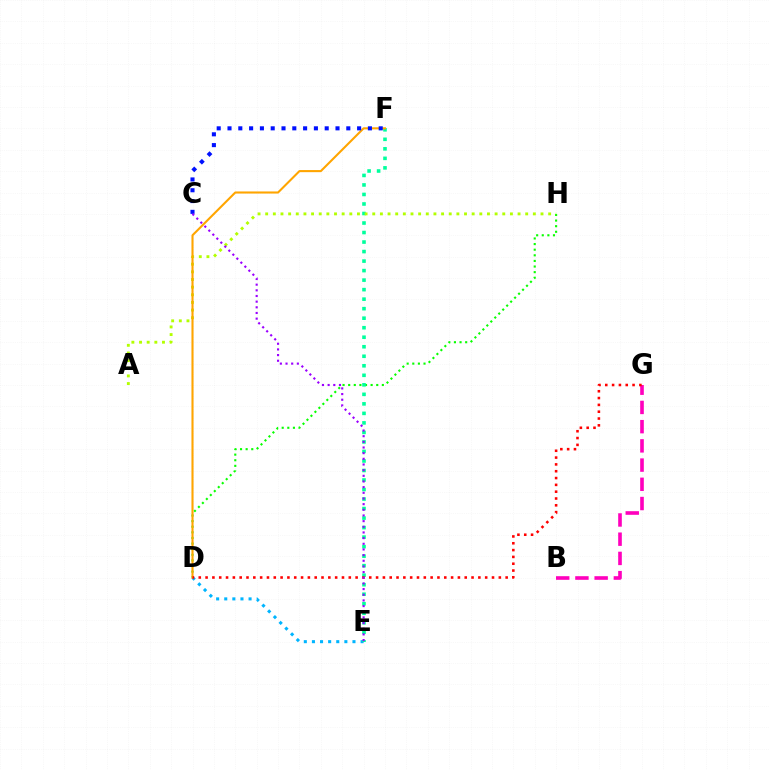{('D', 'E'): [{'color': '#00b5ff', 'line_style': 'dotted', 'thickness': 2.2}], ('B', 'G'): [{'color': '#ff00bd', 'line_style': 'dashed', 'thickness': 2.61}], ('D', 'H'): [{'color': '#08ff00', 'line_style': 'dotted', 'thickness': 1.53}], ('E', 'F'): [{'color': '#00ff9d', 'line_style': 'dotted', 'thickness': 2.59}], ('A', 'H'): [{'color': '#b3ff00', 'line_style': 'dotted', 'thickness': 2.08}], ('D', 'F'): [{'color': '#ffa500', 'line_style': 'solid', 'thickness': 1.51}], ('C', 'F'): [{'color': '#0010ff', 'line_style': 'dotted', 'thickness': 2.93}], ('D', 'G'): [{'color': '#ff0000', 'line_style': 'dotted', 'thickness': 1.85}], ('C', 'E'): [{'color': '#9b00ff', 'line_style': 'dotted', 'thickness': 1.54}]}